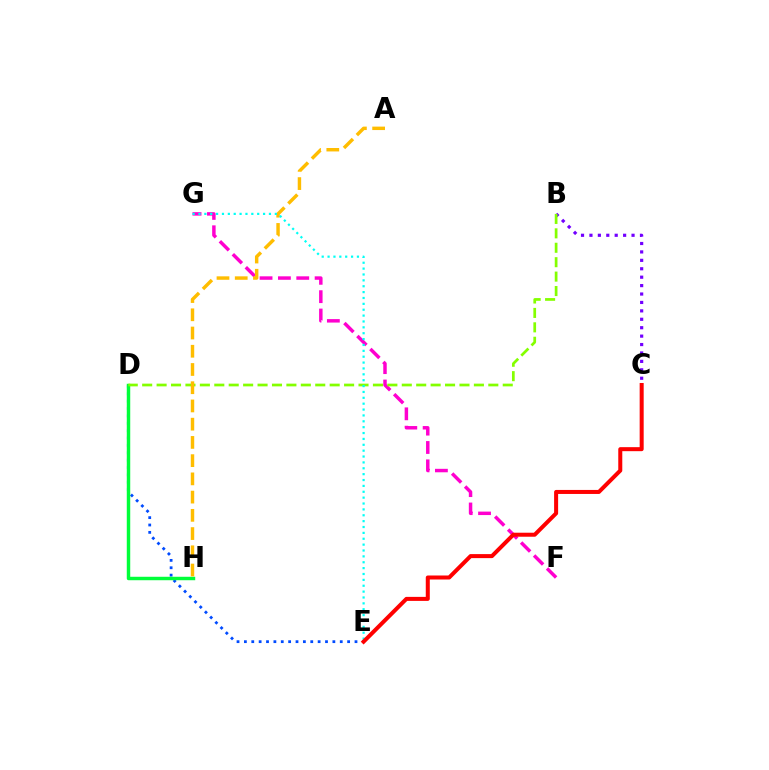{('D', 'E'): [{'color': '#004bff', 'line_style': 'dotted', 'thickness': 2.0}], ('D', 'H'): [{'color': '#00ff39', 'line_style': 'solid', 'thickness': 2.49}], ('B', 'C'): [{'color': '#7200ff', 'line_style': 'dotted', 'thickness': 2.29}], ('F', 'G'): [{'color': '#ff00cf', 'line_style': 'dashed', 'thickness': 2.49}], ('B', 'D'): [{'color': '#84ff00', 'line_style': 'dashed', 'thickness': 1.96}], ('A', 'H'): [{'color': '#ffbd00', 'line_style': 'dashed', 'thickness': 2.48}], ('E', 'G'): [{'color': '#00fff6', 'line_style': 'dotted', 'thickness': 1.6}], ('C', 'E'): [{'color': '#ff0000', 'line_style': 'solid', 'thickness': 2.89}]}